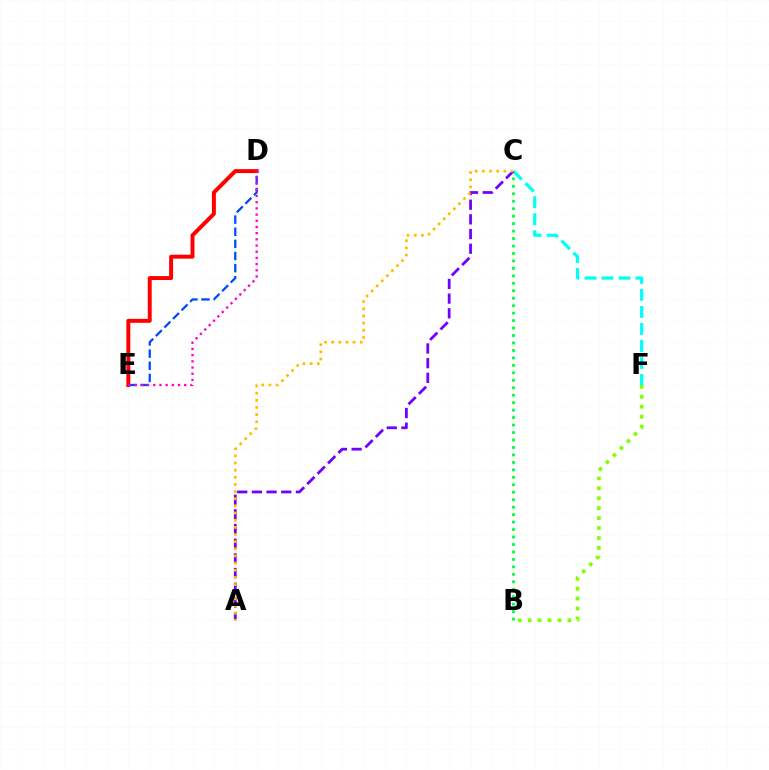{('D', 'E'): [{'color': '#ff0000', 'line_style': 'solid', 'thickness': 2.85}, {'color': '#004bff', 'line_style': 'dashed', 'thickness': 1.65}, {'color': '#ff00cf', 'line_style': 'dotted', 'thickness': 1.68}], ('B', 'C'): [{'color': '#00ff39', 'line_style': 'dotted', 'thickness': 2.03}], ('B', 'F'): [{'color': '#84ff00', 'line_style': 'dotted', 'thickness': 2.7}], ('C', 'F'): [{'color': '#00fff6', 'line_style': 'dashed', 'thickness': 2.31}], ('A', 'C'): [{'color': '#7200ff', 'line_style': 'dashed', 'thickness': 1.99}, {'color': '#ffbd00', 'line_style': 'dotted', 'thickness': 1.94}]}